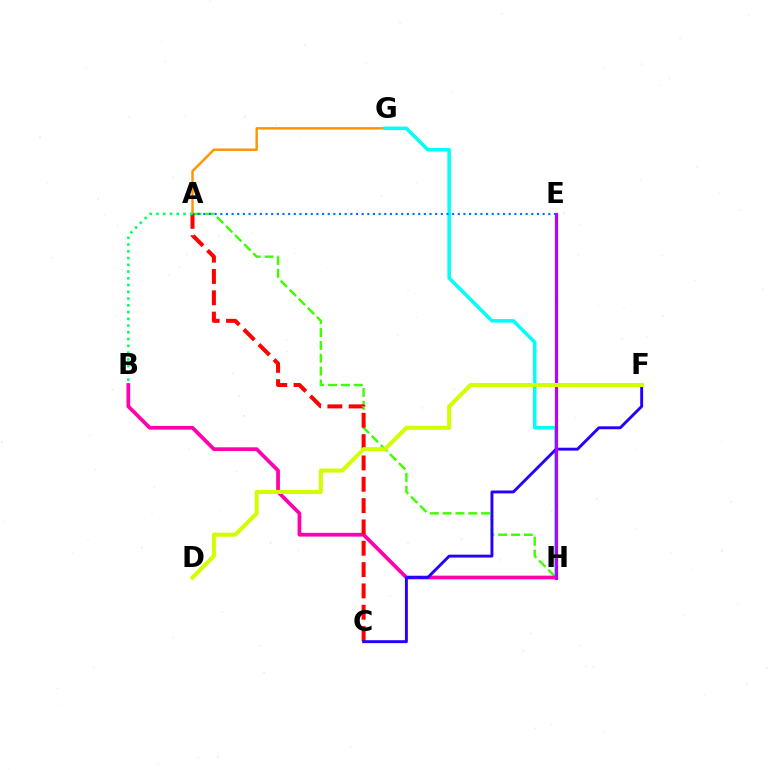{('A', 'H'): [{'color': '#3dff00', 'line_style': 'dashed', 'thickness': 1.74}], ('A', 'G'): [{'color': '#ff9400', 'line_style': 'solid', 'thickness': 1.76}], ('G', 'H'): [{'color': '#00fff6', 'line_style': 'solid', 'thickness': 2.54}], ('B', 'H'): [{'color': '#ff00ac', 'line_style': 'solid', 'thickness': 2.68}], ('A', 'C'): [{'color': '#ff0000', 'line_style': 'dashed', 'thickness': 2.9}], ('C', 'F'): [{'color': '#2500ff', 'line_style': 'solid', 'thickness': 2.09}], ('E', 'H'): [{'color': '#b900ff', 'line_style': 'solid', 'thickness': 2.3}], ('D', 'F'): [{'color': '#d1ff00', 'line_style': 'solid', 'thickness': 2.91}], ('A', 'B'): [{'color': '#00ff5c', 'line_style': 'dotted', 'thickness': 1.83}], ('A', 'E'): [{'color': '#0074ff', 'line_style': 'dotted', 'thickness': 1.54}]}